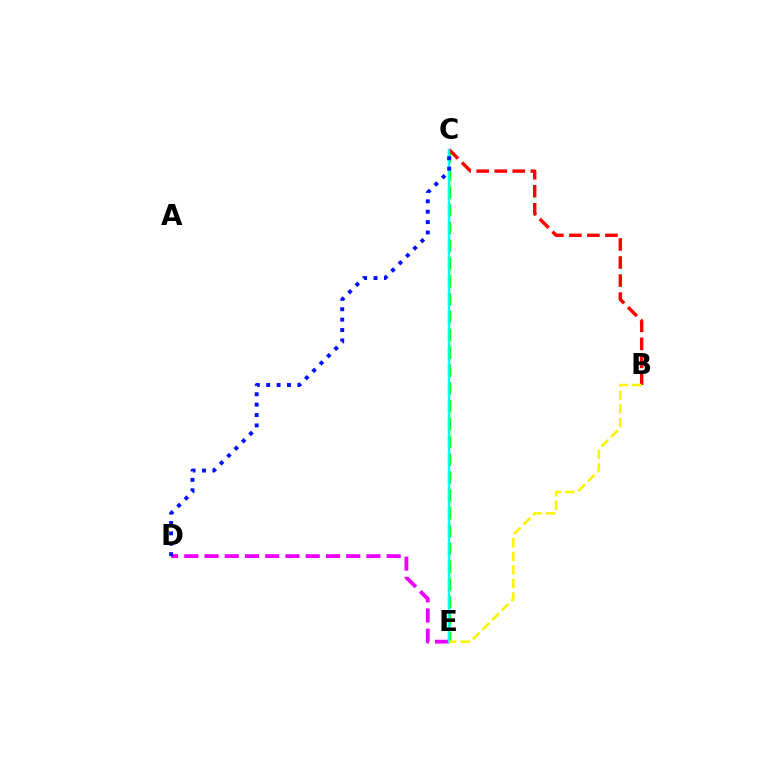{('C', 'E'): [{'color': '#08ff00', 'line_style': 'dashed', 'thickness': 2.42}, {'color': '#00fff6', 'line_style': 'solid', 'thickness': 1.68}], ('B', 'C'): [{'color': '#ff0000', 'line_style': 'dashed', 'thickness': 2.45}], ('D', 'E'): [{'color': '#ee00ff', 'line_style': 'dashed', 'thickness': 2.75}], ('B', 'E'): [{'color': '#fcf500', 'line_style': 'dashed', 'thickness': 1.84}], ('C', 'D'): [{'color': '#0010ff', 'line_style': 'dotted', 'thickness': 2.82}]}